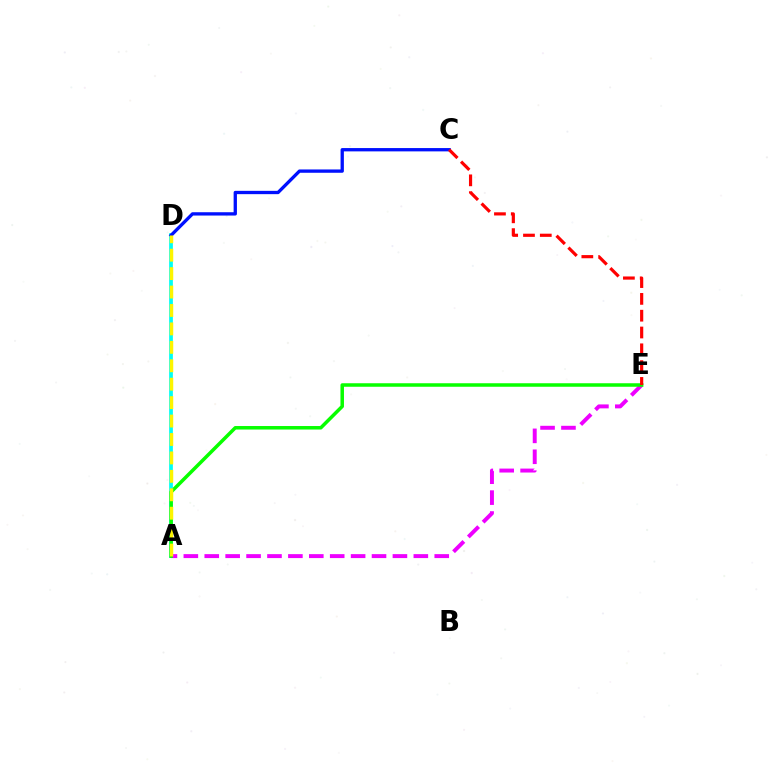{('A', 'D'): [{'color': '#00fff6', 'line_style': 'solid', 'thickness': 2.7}, {'color': '#fcf500', 'line_style': 'dashed', 'thickness': 2.5}], ('A', 'E'): [{'color': '#ee00ff', 'line_style': 'dashed', 'thickness': 2.84}, {'color': '#08ff00', 'line_style': 'solid', 'thickness': 2.53}], ('C', 'D'): [{'color': '#0010ff', 'line_style': 'solid', 'thickness': 2.39}], ('C', 'E'): [{'color': '#ff0000', 'line_style': 'dashed', 'thickness': 2.28}]}